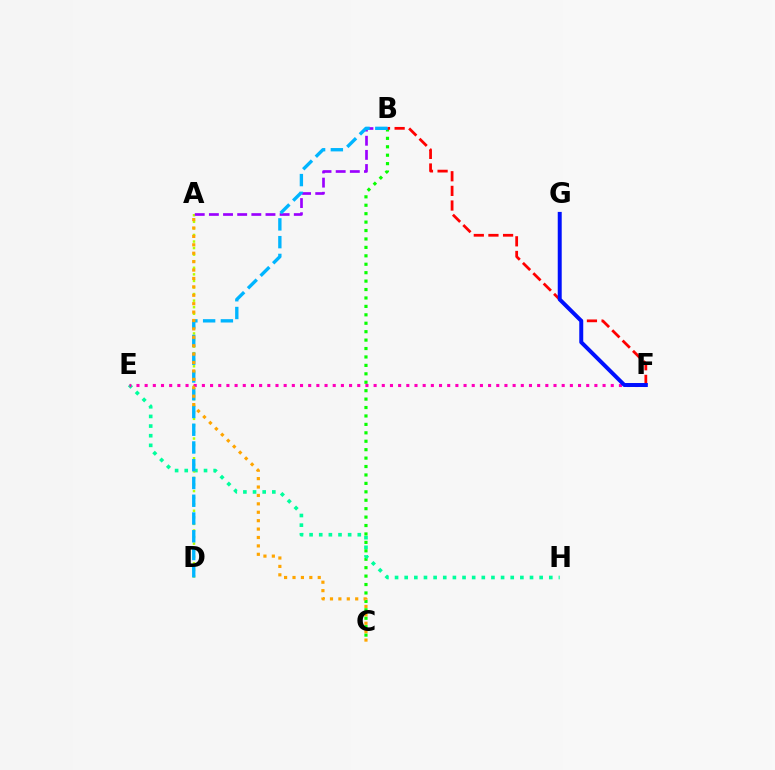{('B', 'C'): [{'color': '#08ff00', 'line_style': 'dotted', 'thickness': 2.29}], ('B', 'F'): [{'color': '#ff0000', 'line_style': 'dashed', 'thickness': 1.99}], ('E', 'H'): [{'color': '#00ff9d', 'line_style': 'dotted', 'thickness': 2.62}], ('A', 'D'): [{'color': '#b3ff00', 'line_style': 'dotted', 'thickness': 1.78}], ('A', 'B'): [{'color': '#9b00ff', 'line_style': 'dashed', 'thickness': 1.92}], ('B', 'D'): [{'color': '#00b5ff', 'line_style': 'dashed', 'thickness': 2.41}], ('E', 'F'): [{'color': '#ff00bd', 'line_style': 'dotted', 'thickness': 2.22}], ('F', 'G'): [{'color': '#0010ff', 'line_style': 'solid', 'thickness': 2.86}], ('A', 'C'): [{'color': '#ffa500', 'line_style': 'dotted', 'thickness': 2.28}]}